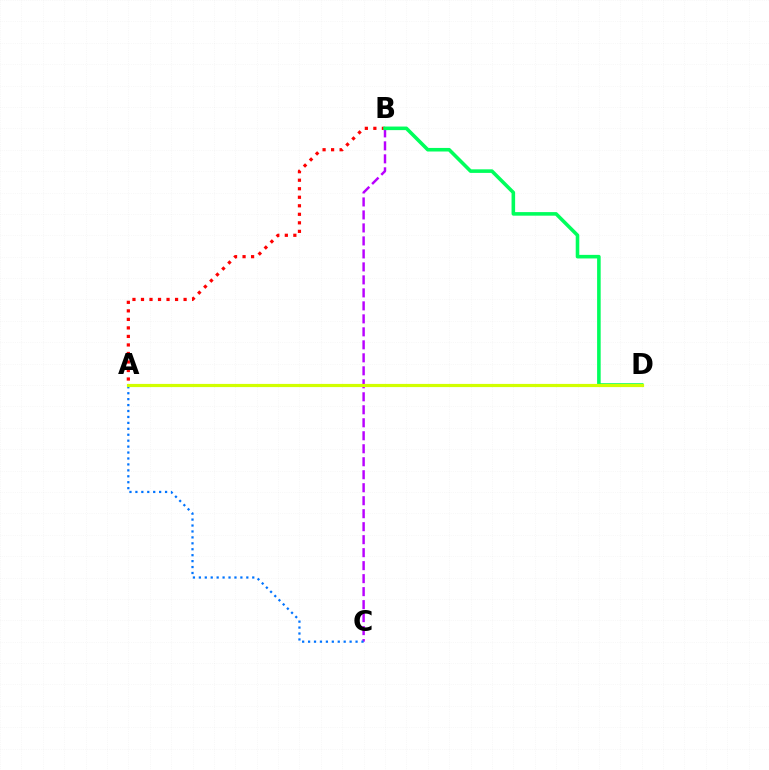{('B', 'C'): [{'color': '#b900ff', 'line_style': 'dashed', 'thickness': 1.76}], ('A', 'B'): [{'color': '#ff0000', 'line_style': 'dotted', 'thickness': 2.32}], ('B', 'D'): [{'color': '#00ff5c', 'line_style': 'solid', 'thickness': 2.57}], ('A', 'C'): [{'color': '#0074ff', 'line_style': 'dotted', 'thickness': 1.61}], ('A', 'D'): [{'color': '#d1ff00', 'line_style': 'solid', 'thickness': 2.29}]}